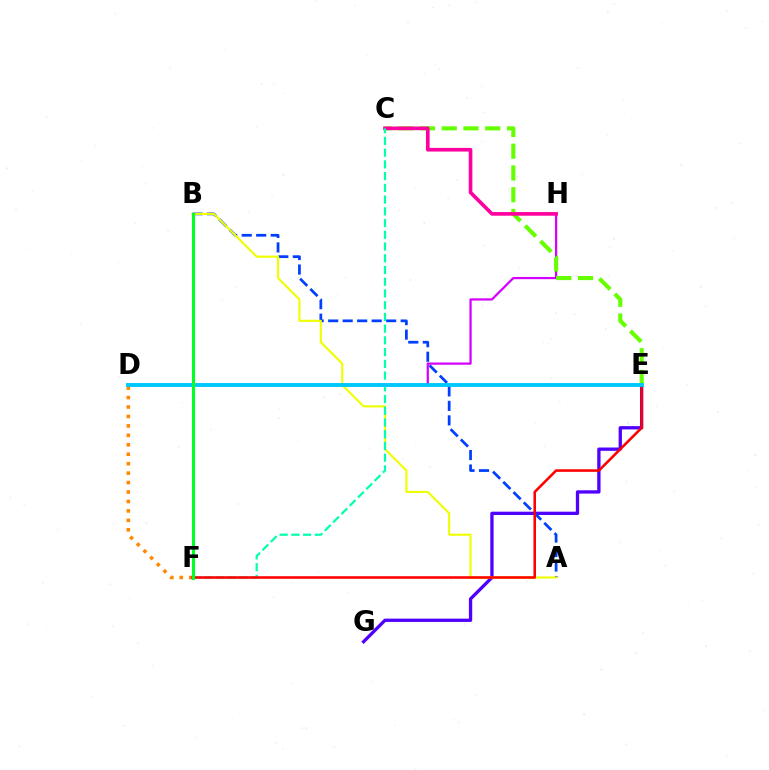{('D', 'H'): [{'color': '#d600ff', 'line_style': 'solid', 'thickness': 1.62}], ('E', 'G'): [{'color': '#4f00ff', 'line_style': 'solid', 'thickness': 2.38}], ('C', 'E'): [{'color': '#66ff00', 'line_style': 'dashed', 'thickness': 2.95}], ('D', 'F'): [{'color': '#ff8800', 'line_style': 'dotted', 'thickness': 2.57}], ('A', 'B'): [{'color': '#003fff', 'line_style': 'dashed', 'thickness': 1.97}, {'color': '#eeff00', 'line_style': 'solid', 'thickness': 1.52}], ('C', 'H'): [{'color': '#ff00a0', 'line_style': 'solid', 'thickness': 2.63}], ('C', 'F'): [{'color': '#00ffaf', 'line_style': 'dashed', 'thickness': 1.59}], ('E', 'F'): [{'color': '#ff0000', 'line_style': 'solid', 'thickness': 1.85}], ('D', 'E'): [{'color': '#00c7ff', 'line_style': 'solid', 'thickness': 2.79}], ('B', 'F'): [{'color': '#00ff27', 'line_style': 'solid', 'thickness': 2.23}]}